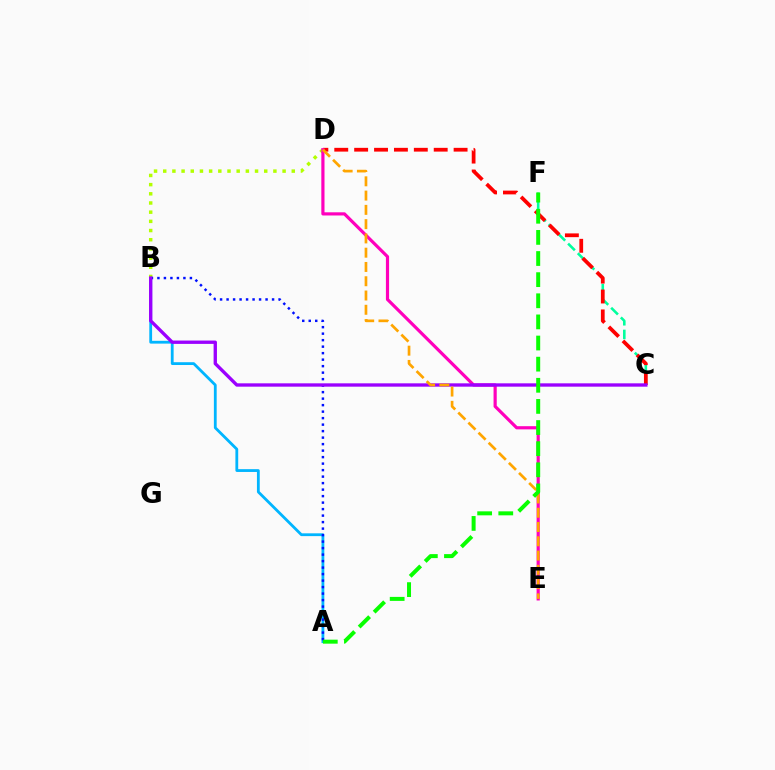{('A', 'B'): [{'color': '#00b5ff', 'line_style': 'solid', 'thickness': 2.02}, {'color': '#0010ff', 'line_style': 'dotted', 'thickness': 1.77}], ('C', 'F'): [{'color': '#00ff9d', 'line_style': 'dashed', 'thickness': 1.86}], ('B', 'D'): [{'color': '#b3ff00', 'line_style': 'dotted', 'thickness': 2.49}], ('C', 'D'): [{'color': '#ff0000', 'line_style': 'dashed', 'thickness': 2.7}], ('D', 'E'): [{'color': '#ff00bd', 'line_style': 'solid', 'thickness': 2.29}, {'color': '#ffa500', 'line_style': 'dashed', 'thickness': 1.94}], ('B', 'C'): [{'color': '#9b00ff', 'line_style': 'solid', 'thickness': 2.41}], ('A', 'F'): [{'color': '#08ff00', 'line_style': 'dashed', 'thickness': 2.87}]}